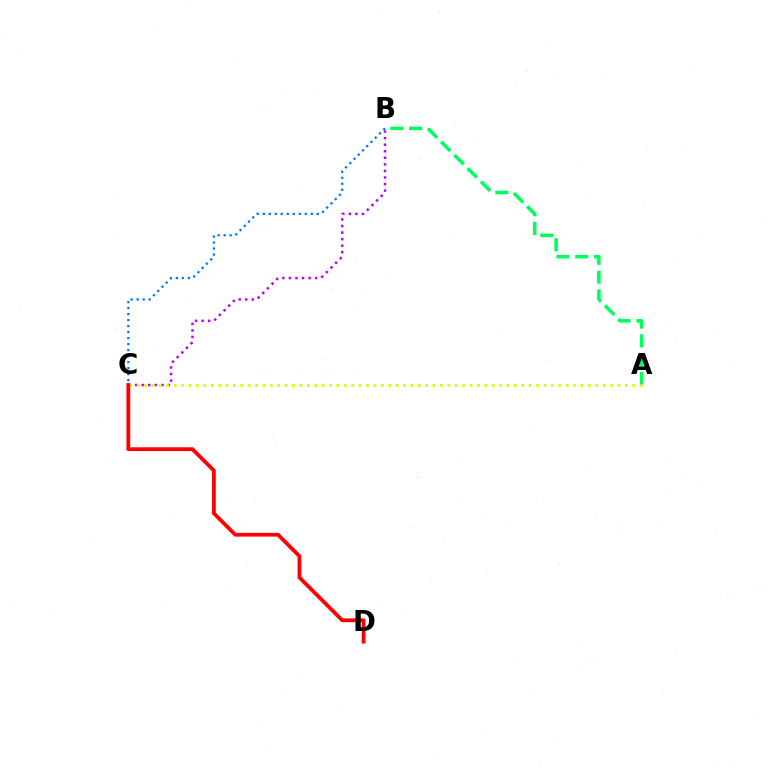{('B', 'C'): [{'color': '#b900ff', 'line_style': 'dotted', 'thickness': 1.78}, {'color': '#0074ff', 'line_style': 'dotted', 'thickness': 1.63}], ('A', 'B'): [{'color': '#00ff5c', 'line_style': 'dashed', 'thickness': 2.55}], ('A', 'C'): [{'color': '#d1ff00', 'line_style': 'dotted', 'thickness': 2.01}], ('C', 'D'): [{'color': '#ff0000', 'line_style': 'solid', 'thickness': 2.72}]}